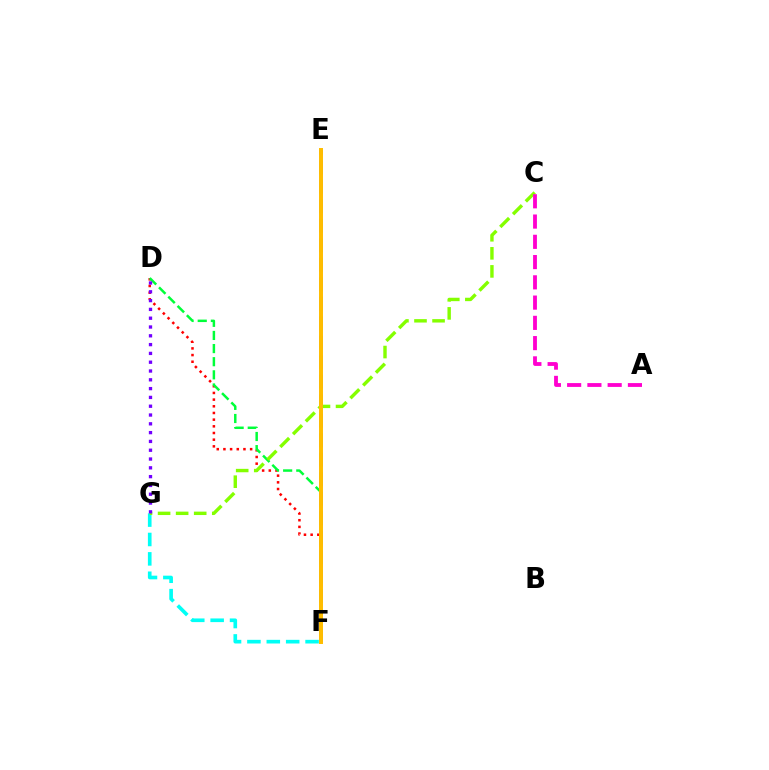{('D', 'F'): [{'color': '#ff0000', 'line_style': 'dotted', 'thickness': 1.81}, {'color': '#00ff39', 'line_style': 'dashed', 'thickness': 1.78}], ('F', 'G'): [{'color': '#00fff6', 'line_style': 'dashed', 'thickness': 2.63}], ('C', 'G'): [{'color': '#84ff00', 'line_style': 'dashed', 'thickness': 2.45}], ('D', 'G'): [{'color': '#7200ff', 'line_style': 'dotted', 'thickness': 2.39}], ('A', 'C'): [{'color': '#ff00cf', 'line_style': 'dashed', 'thickness': 2.75}], ('E', 'F'): [{'color': '#004bff', 'line_style': 'dashed', 'thickness': 2.65}, {'color': '#ffbd00', 'line_style': 'solid', 'thickness': 2.86}]}